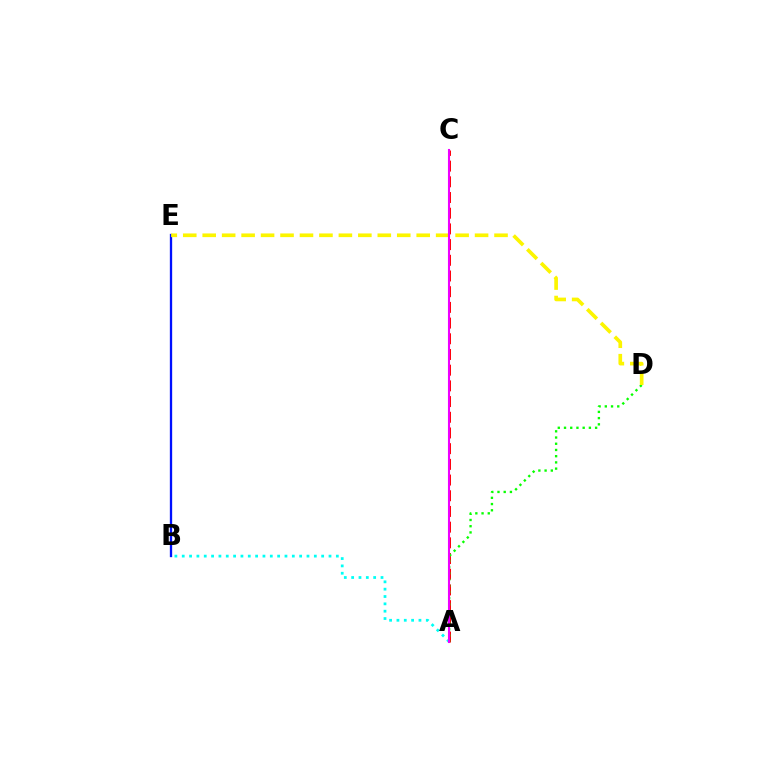{('A', 'B'): [{'color': '#00fff6', 'line_style': 'dotted', 'thickness': 1.99}], ('A', 'C'): [{'color': '#ff0000', 'line_style': 'dashed', 'thickness': 2.13}, {'color': '#ee00ff', 'line_style': 'solid', 'thickness': 1.51}], ('B', 'E'): [{'color': '#0010ff', 'line_style': 'solid', 'thickness': 1.67}], ('A', 'D'): [{'color': '#08ff00', 'line_style': 'dotted', 'thickness': 1.69}], ('D', 'E'): [{'color': '#fcf500', 'line_style': 'dashed', 'thickness': 2.64}]}